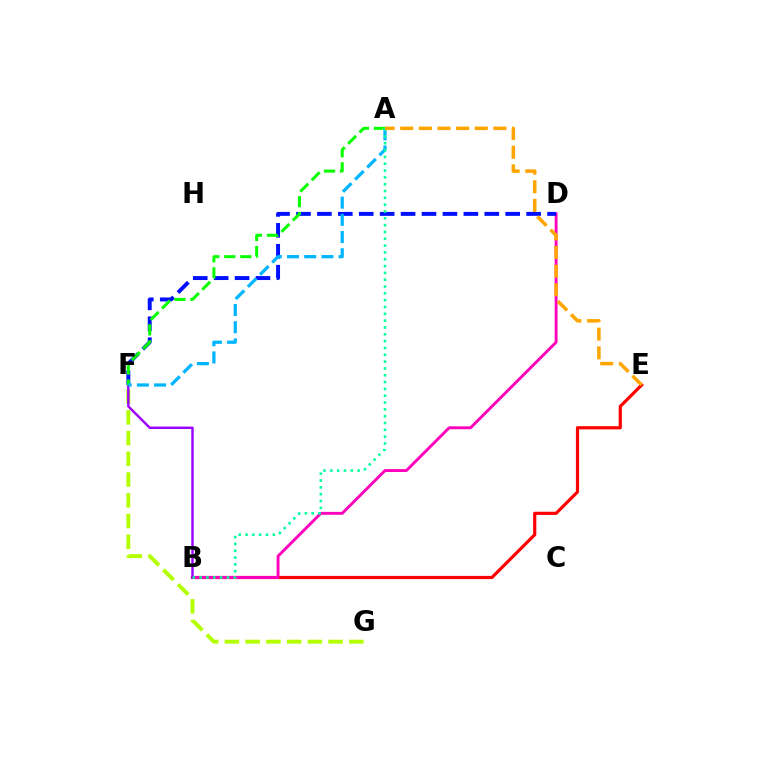{('B', 'E'): [{'color': '#ff0000', 'line_style': 'solid', 'thickness': 2.29}], ('F', 'G'): [{'color': '#b3ff00', 'line_style': 'dashed', 'thickness': 2.82}], ('B', 'D'): [{'color': '#ff00bd', 'line_style': 'solid', 'thickness': 2.09}], ('B', 'F'): [{'color': '#9b00ff', 'line_style': 'solid', 'thickness': 1.75}], ('D', 'F'): [{'color': '#0010ff', 'line_style': 'dashed', 'thickness': 2.84}], ('A', 'F'): [{'color': '#08ff00', 'line_style': 'dashed', 'thickness': 2.18}, {'color': '#00b5ff', 'line_style': 'dashed', 'thickness': 2.34}], ('A', 'B'): [{'color': '#00ff9d', 'line_style': 'dotted', 'thickness': 1.85}], ('A', 'E'): [{'color': '#ffa500', 'line_style': 'dashed', 'thickness': 2.53}]}